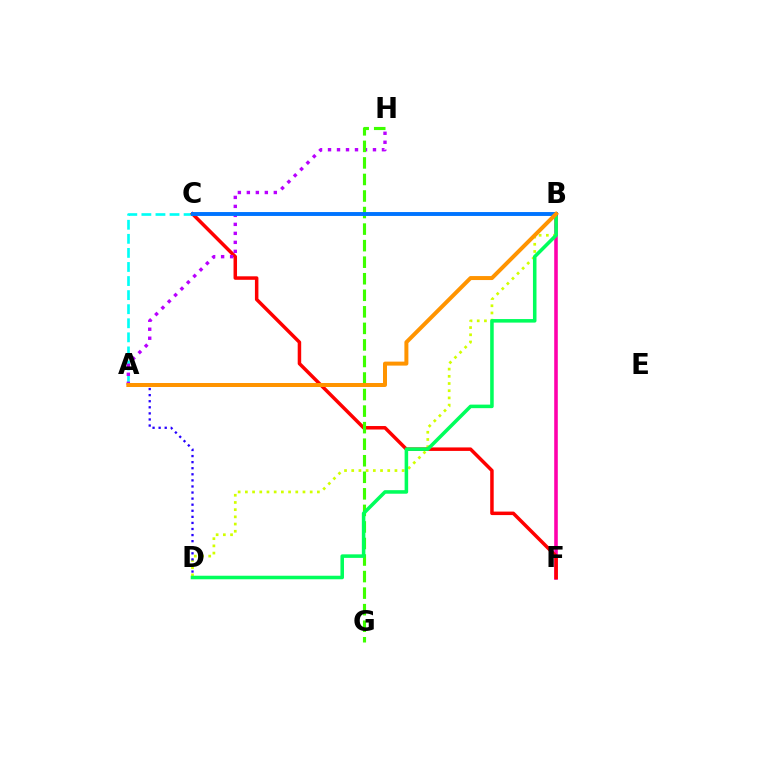{('B', 'F'): [{'color': '#ff00ac', 'line_style': 'solid', 'thickness': 2.58}], ('A', 'C'): [{'color': '#00fff6', 'line_style': 'dashed', 'thickness': 1.91}], ('B', 'D'): [{'color': '#d1ff00', 'line_style': 'dotted', 'thickness': 1.96}, {'color': '#00ff5c', 'line_style': 'solid', 'thickness': 2.55}], ('C', 'F'): [{'color': '#ff0000', 'line_style': 'solid', 'thickness': 2.51}], ('A', 'D'): [{'color': '#2500ff', 'line_style': 'dotted', 'thickness': 1.65}], ('A', 'H'): [{'color': '#b900ff', 'line_style': 'dotted', 'thickness': 2.44}], ('G', 'H'): [{'color': '#3dff00', 'line_style': 'dashed', 'thickness': 2.25}], ('B', 'C'): [{'color': '#0074ff', 'line_style': 'solid', 'thickness': 2.81}], ('A', 'B'): [{'color': '#ff9400', 'line_style': 'solid', 'thickness': 2.87}]}